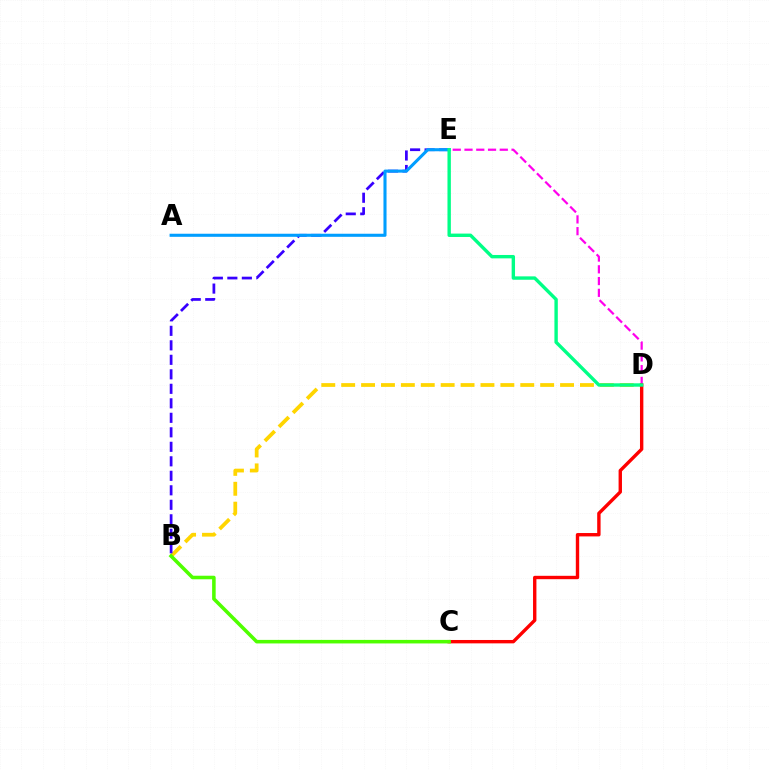{('B', 'D'): [{'color': '#ffd500', 'line_style': 'dashed', 'thickness': 2.7}], ('D', 'E'): [{'color': '#ff00ed', 'line_style': 'dashed', 'thickness': 1.6}, {'color': '#00ff86', 'line_style': 'solid', 'thickness': 2.44}], ('B', 'E'): [{'color': '#3700ff', 'line_style': 'dashed', 'thickness': 1.97}], ('C', 'D'): [{'color': '#ff0000', 'line_style': 'solid', 'thickness': 2.44}], ('A', 'E'): [{'color': '#009eff', 'line_style': 'solid', 'thickness': 2.22}], ('B', 'C'): [{'color': '#4fff00', 'line_style': 'solid', 'thickness': 2.55}]}